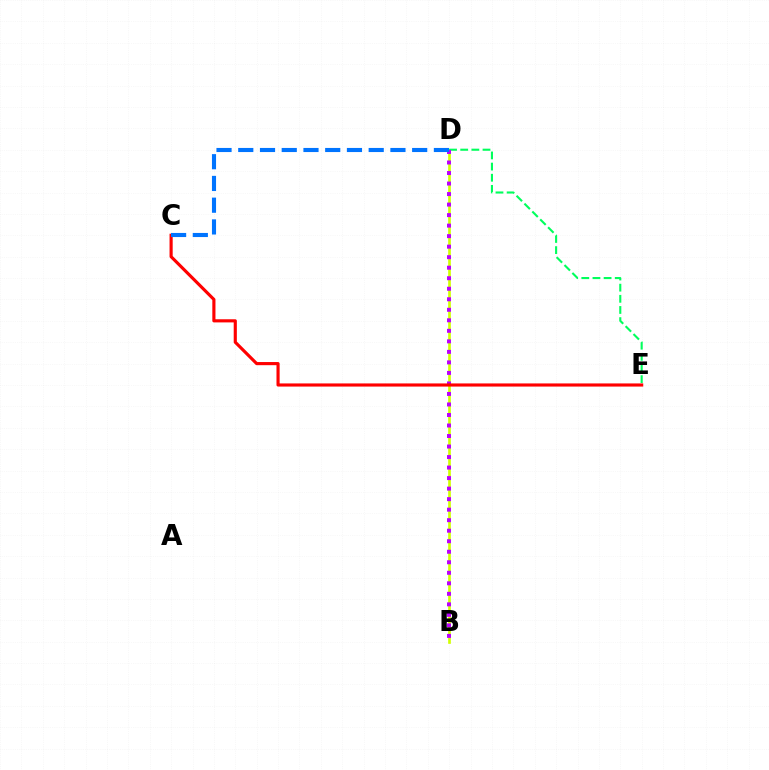{('B', 'D'): [{'color': '#d1ff00', 'line_style': 'solid', 'thickness': 1.93}, {'color': '#b900ff', 'line_style': 'dotted', 'thickness': 2.86}], ('D', 'E'): [{'color': '#00ff5c', 'line_style': 'dashed', 'thickness': 1.51}], ('C', 'E'): [{'color': '#ff0000', 'line_style': 'solid', 'thickness': 2.26}], ('C', 'D'): [{'color': '#0074ff', 'line_style': 'dashed', 'thickness': 2.95}]}